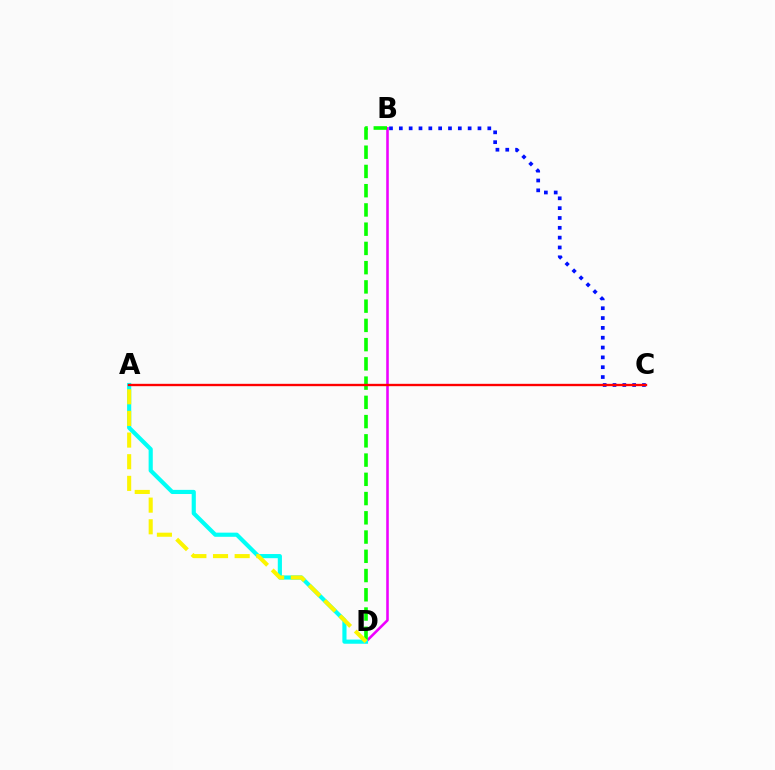{('B', 'D'): [{'color': '#ee00ff', 'line_style': 'solid', 'thickness': 1.86}, {'color': '#08ff00', 'line_style': 'dashed', 'thickness': 2.61}], ('B', 'C'): [{'color': '#0010ff', 'line_style': 'dotted', 'thickness': 2.67}], ('A', 'D'): [{'color': '#00fff6', 'line_style': 'solid', 'thickness': 2.99}, {'color': '#fcf500', 'line_style': 'dashed', 'thickness': 2.94}], ('A', 'C'): [{'color': '#ff0000', 'line_style': 'solid', 'thickness': 1.7}]}